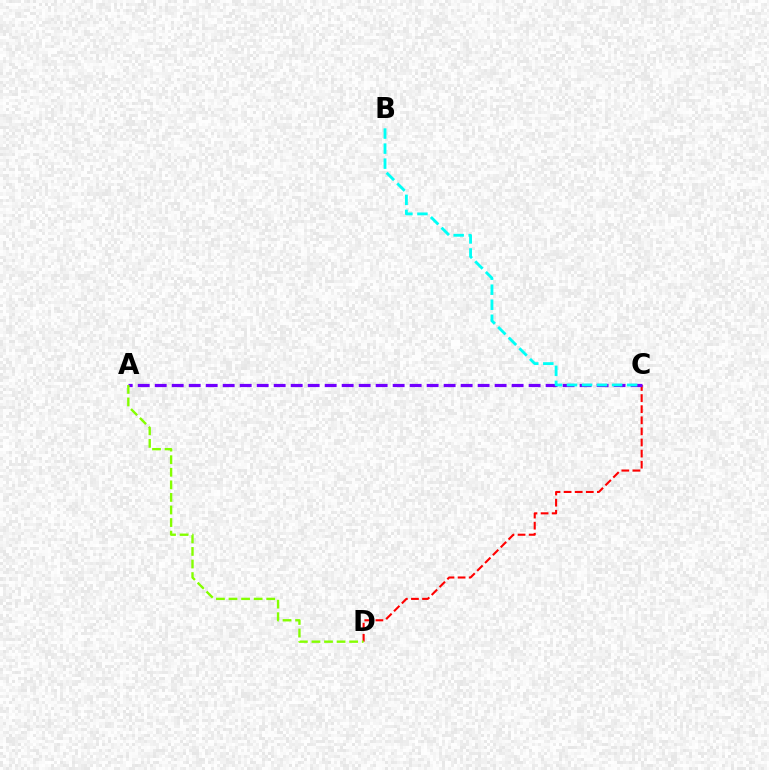{('C', 'D'): [{'color': '#ff0000', 'line_style': 'dashed', 'thickness': 1.51}], ('A', 'C'): [{'color': '#7200ff', 'line_style': 'dashed', 'thickness': 2.31}], ('A', 'D'): [{'color': '#84ff00', 'line_style': 'dashed', 'thickness': 1.71}], ('B', 'C'): [{'color': '#00fff6', 'line_style': 'dashed', 'thickness': 2.04}]}